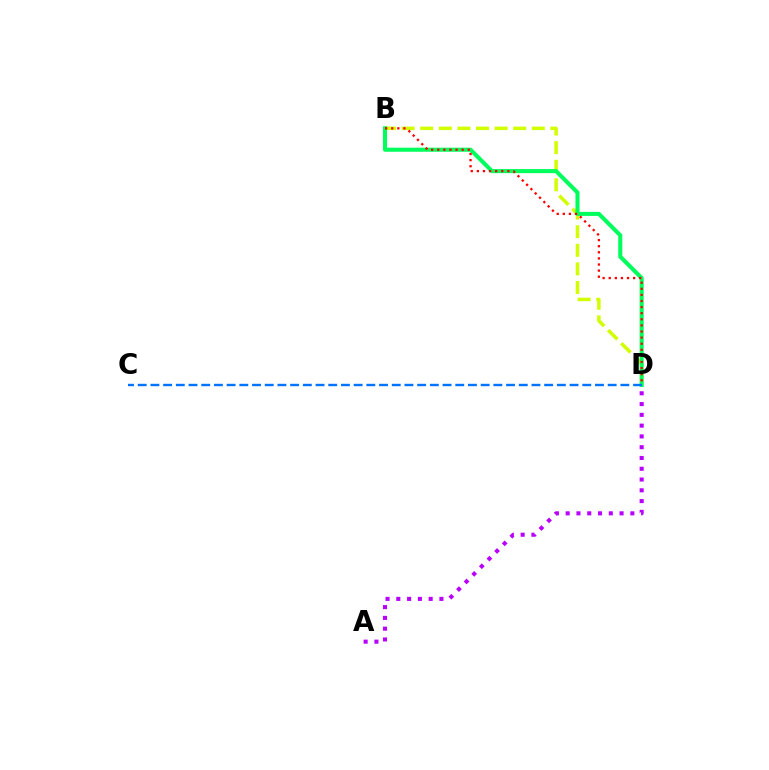{('A', 'D'): [{'color': '#b900ff', 'line_style': 'dotted', 'thickness': 2.93}], ('B', 'D'): [{'color': '#d1ff00', 'line_style': 'dashed', 'thickness': 2.53}, {'color': '#00ff5c', 'line_style': 'solid', 'thickness': 2.93}, {'color': '#ff0000', 'line_style': 'dotted', 'thickness': 1.66}], ('C', 'D'): [{'color': '#0074ff', 'line_style': 'dashed', 'thickness': 1.73}]}